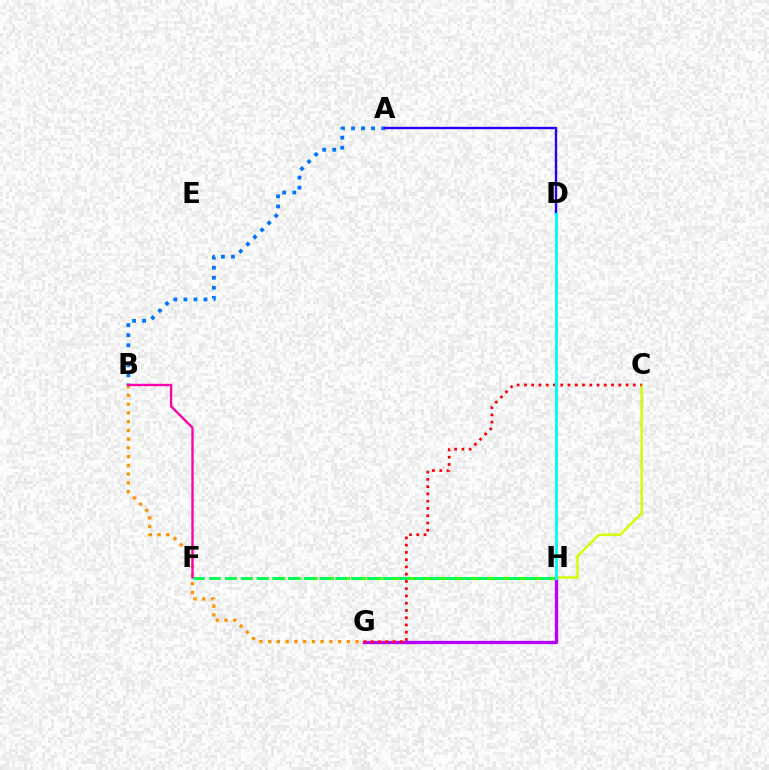{('A', 'B'): [{'color': '#0074ff', 'line_style': 'dotted', 'thickness': 2.73}], ('B', 'G'): [{'color': '#ff9400', 'line_style': 'dotted', 'thickness': 2.38}], ('F', 'H'): [{'color': '#3dff00', 'line_style': 'dashed', 'thickness': 2.19}, {'color': '#00ff5c', 'line_style': 'dashed', 'thickness': 2.14}], ('B', 'F'): [{'color': '#ff00ac', 'line_style': 'solid', 'thickness': 1.71}], ('G', 'H'): [{'color': '#b900ff', 'line_style': 'solid', 'thickness': 2.37}], ('C', 'H'): [{'color': '#d1ff00', 'line_style': 'solid', 'thickness': 1.75}], ('A', 'D'): [{'color': '#2500ff', 'line_style': 'solid', 'thickness': 1.71}], ('C', 'G'): [{'color': '#ff0000', 'line_style': 'dotted', 'thickness': 1.97}], ('D', 'H'): [{'color': '#00fff6', 'line_style': 'solid', 'thickness': 2.13}]}